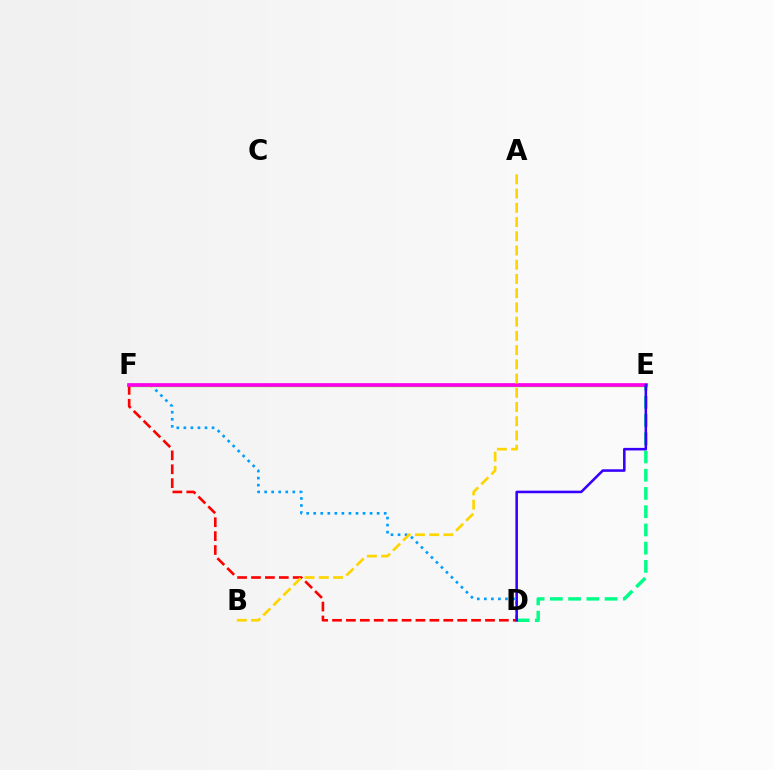{('D', 'F'): [{'color': '#009eff', 'line_style': 'dotted', 'thickness': 1.91}, {'color': '#ff0000', 'line_style': 'dashed', 'thickness': 1.89}], ('D', 'E'): [{'color': '#00ff86', 'line_style': 'dashed', 'thickness': 2.48}, {'color': '#3700ff', 'line_style': 'solid', 'thickness': 1.84}], ('E', 'F'): [{'color': '#4fff00', 'line_style': 'solid', 'thickness': 2.41}, {'color': '#ff00ed', 'line_style': 'solid', 'thickness': 2.64}], ('A', 'B'): [{'color': '#ffd500', 'line_style': 'dashed', 'thickness': 1.93}]}